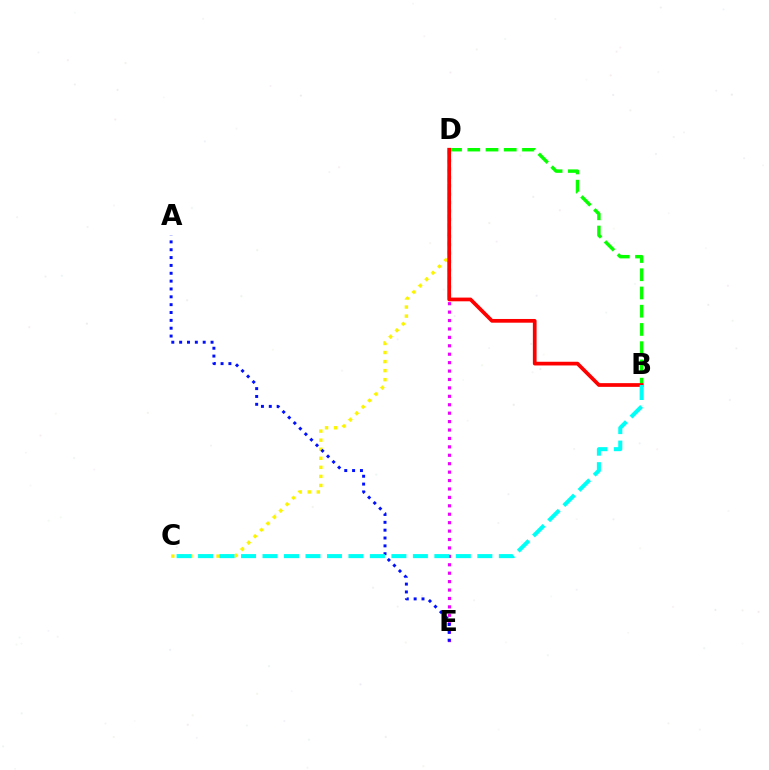{('D', 'E'): [{'color': '#ee00ff', 'line_style': 'dotted', 'thickness': 2.29}], ('C', 'D'): [{'color': '#fcf500', 'line_style': 'dotted', 'thickness': 2.46}], ('B', 'D'): [{'color': '#08ff00', 'line_style': 'dashed', 'thickness': 2.48}, {'color': '#ff0000', 'line_style': 'solid', 'thickness': 2.68}], ('A', 'E'): [{'color': '#0010ff', 'line_style': 'dotted', 'thickness': 2.13}], ('B', 'C'): [{'color': '#00fff6', 'line_style': 'dashed', 'thickness': 2.92}]}